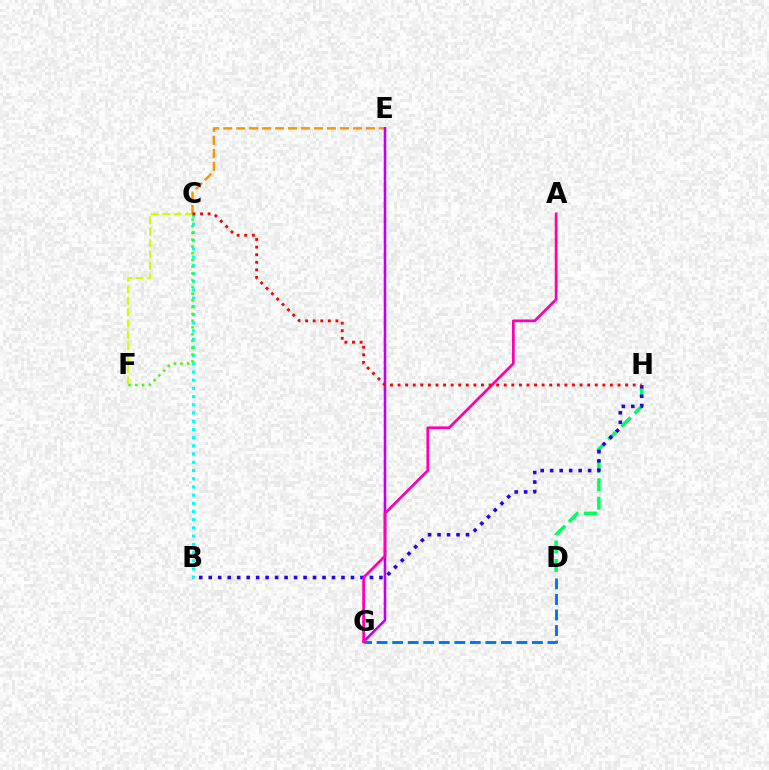{('C', 'F'): [{'color': '#d1ff00', 'line_style': 'dashed', 'thickness': 1.54}, {'color': '#3dff00', 'line_style': 'dotted', 'thickness': 1.83}], ('D', 'H'): [{'color': '#00ff5c', 'line_style': 'dashed', 'thickness': 2.51}], ('C', 'E'): [{'color': '#ff9400', 'line_style': 'dashed', 'thickness': 1.76}], ('B', 'H'): [{'color': '#2500ff', 'line_style': 'dotted', 'thickness': 2.58}], ('E', 'G'): [{'color': '#b900ff', 'line_style': 'solid', 'thickness': 1.85}], ('B', 'C'): [{'color': '#00fff6', 'line_style': 'dotted', 'thickness': 2.23}], ('D', 'G'): [{'color': '#0074ff', 'line_style': 'dashed', 'thickness': 2.11}], ('A', 'G'): [{'color': '#ff00ac', 'line_style': 'solid', 'thickness': 1.97}], ('C', 'H'): [{'color': '#ff0000', 'line_style': 'dotted', 'thickness': 2.06}]}